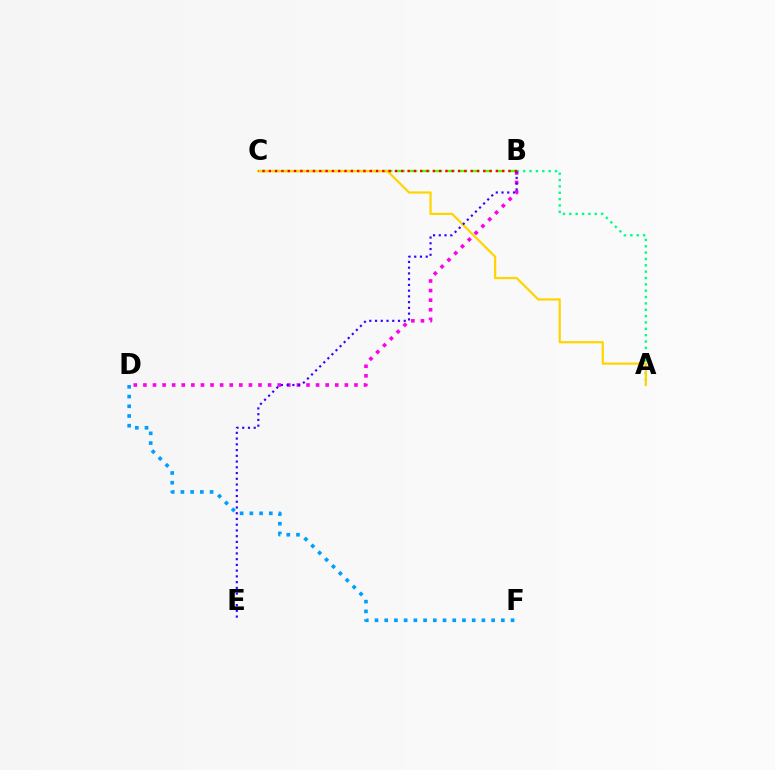{('B', 'D'): [{'color': '#ff00ed', 'line_style': 'dotted', 'thickness': 2.61}], ('B', 'C'): [{'color': '#4fff00', 'line_style': 'dashed', 'thickness': 1.69}, {'color': '#ff0000', 'line_style': 'dotted', 'thickness': 1.71}], ('D', 'F'): [{'color': '#009eff', 'line_style': 'dotted', 'thickness': 2.64}], ('A', 'B'): [{'color': '#00ff86', 'line_style': 'dotted', 'thickness': 1.73}], ('A', 'C'): [{'color': '#ffd500', 'line_style': 'solid', 'thickness': 1.6}], ('B', 'E'): [{'color': '#3700ff', 'line_style': 'dotted', 'thickness': 1.56}]}